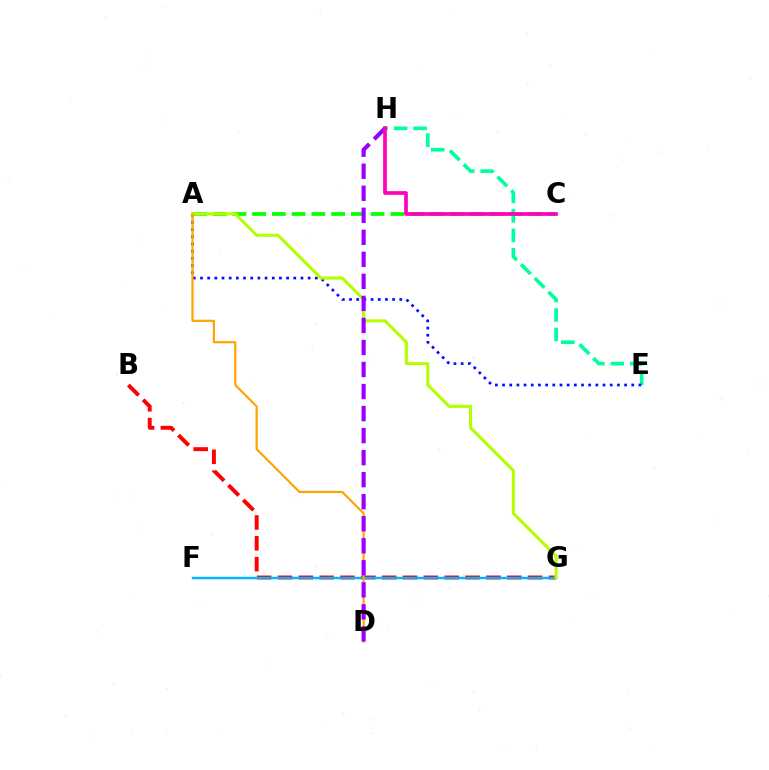{('E', 'H'): [{'color': '#00ff9d', 'line_style': 'dashed', 'thickness': 2.64}], ('A', 'E'): [{'color': '#0010ff', 'line_style': 'dotted', 'thickness': 1.95}], ('B', 'G'): [{'color': '#ff0000', 'line_style': 'dashed', 'thickness': 2.83}], ('A', 'C'): [{'color': '#08ff00', 'line_style': 'dashed', 'thickness': 2.68}], ('F', 'G'): [{'color': '#00b5ff', 'line_style': 'solid', 'thickness': 1.76}], ('A', 'G'): [{'color': '#b3ff00', 'line_style': 'solid', 'thickness': 2.21}], ('A', 'D'): [{'color': '#ffa500', 'line_style': 'solid', 'thickness': 1.58}], ('D', 'H'): [{'color': '#9b00ff', 'line_style': 'dashed', 'thickness': 2.99}], ('C', 'H'): [{'color': '#ff00bd', 'line_style': 'solid', 'thickness': 2.66}]}